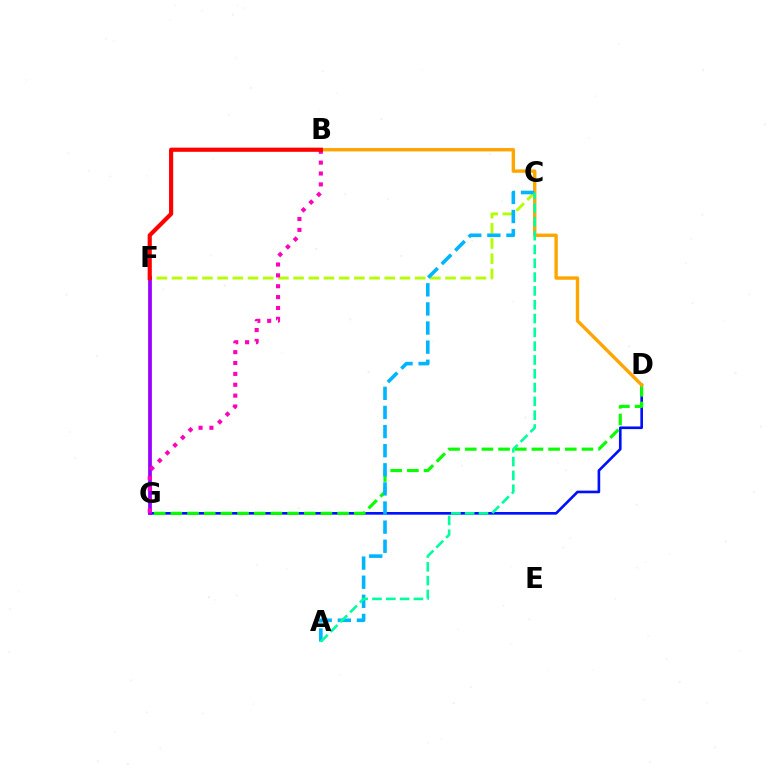{('C', 'F'): [{'color': '#b3ff00', 'line_style': 'dashed', 'thickness': 2.06}], ('D', 'G'): [{'color': '#0010ff', 'line_style': 'solid', 'thickness': 1.91}, {'color': '#08ff00', 'line_style': 'dashed', 'thickness': 2.27}], ('F', 'G'): [{'color': '#9b00ff', 'line_style': 'solid', 'thickness': 2.69}], ('B', 'D'): [{'color': '#ffa500', 'line_style': 'solid', 'thickness': 2.44}], ('A', 'C'): [{'color': '#00b5ff', 'line_style': 'dashed', 'thickness': 2.6}, {'color': '#00ff9d', 'line_style': 'dashed', 'thickness': 1.88}], ('B', 'G'): [{'color': '#ff00bd', 'line_style': 'dotted', 'thickness': 2.95}], ('B', 'F'): [{'color': '#ff0000', 'line_style': 'solid', 'thickness': 2.99}]}